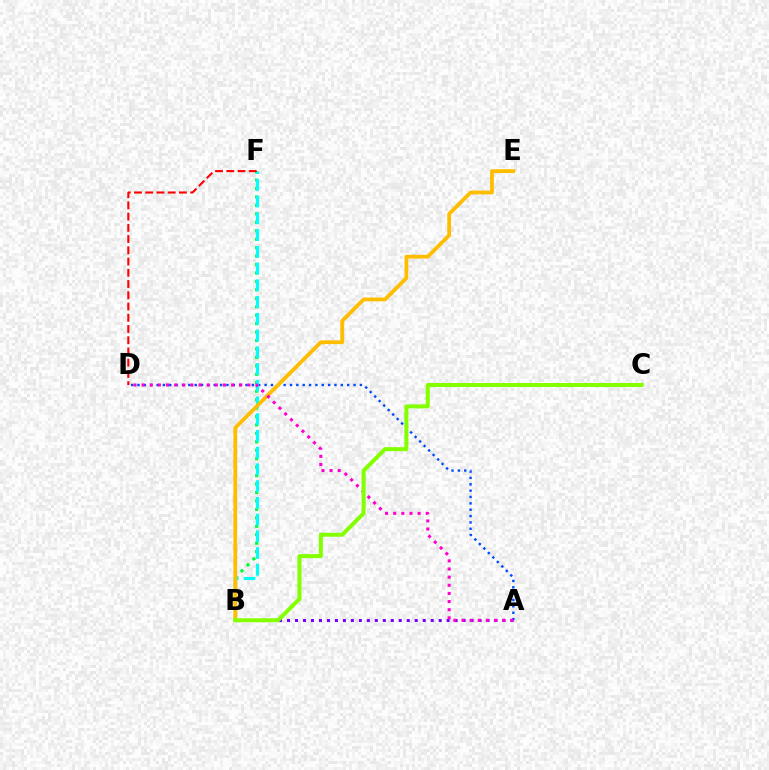{('A', 'D'): [{'color': '#004bff', 'line_style': 'dotted', 'thickness': 1.73}, {'color': '#ff00cf', 'line_style': 'dotted', 'thickness': 2.21}], ('A', 'B'): [{'color': '#7200ff', 'line_style': 'dotted', 'thickness': 2.17}], ('B', 'F'): [{'color': '#00ff39', 'line_style': 'dotted', 'thickness': 2.29}, {'color': '#00fff6', 'line_style': 'dashed', 'thickness': 2.27}], ('B', 'E'): [{'color': '#ffbd00', 'line_style': 'solid', 'thickness': 2.73}], ('D', 'F'): [{'color': '#ff0000', 'line_style': 'dashed', 'thickness': 1.53}], ('B', 'C'): [{'color': '#84ff00', 'line_style': 'solid', 'thickness': 2.88}]}